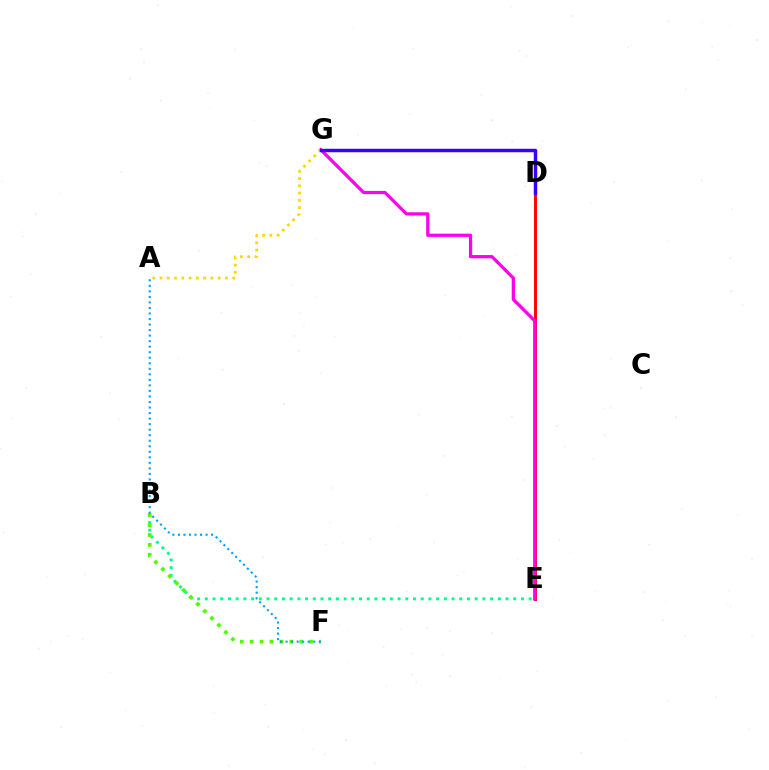{('B', 'E'): [{'color': '#00ff86', 'line_style': 'dotted', 'thickness': 2.09}], ('D', 'E'): [{'color': '#ff0000', 'line_style': 'solid', 'thickness': 2.08}], ('E', 'G'): [{'color': '#ff00ed', 'line_style': 'solid', 'thickness': 2.33}], ('B', 'F'): [{'color': '#4fff00', 'line_style': 'dotted', 'thickness': 2.69}], ('A', 'F'): [{'color': '#009eff', 'line_style': 'dotted', 'thickness': 1.5}], ('A', 'G'): [{'color': '#ffd500', 'line_style': 'dotted', 'thickness': 1.98}], ('D', 'G'): [{'color': '#3700ff', 'line_style': 'solid', 'thickness': 2.49}]}